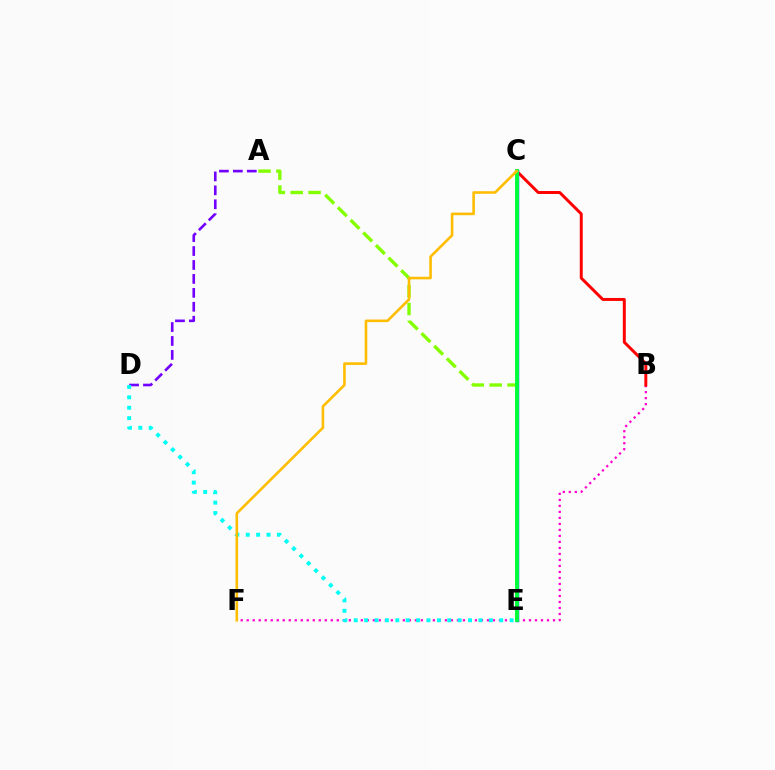{('B', 'F'): [{'color': '#ff00cf', 'line_style': 'dotted', 'thickness': 1.63}], ('A', 'E'): [{'color': '#84ff00', 'line_style': 'dashed', 'thickness': 2.43}], ('B', 'C'): [{'color': '#ff0000', 'line_style': 'solid', 'thickness': 2.13}], ('C', 'E'): [{'color': '#004bff', 'line_style': 'solid', 'thickness': 2.49}, {'color': '#00ff39', 'line_style': 'solid', 'thickness': 2.78}], ('A', 'D'): [{'color': '#7200ff', 'line_style': 'dashed', 'thickness': 1.89}], ('D', 'E'): [{'color': '#00fff6', 'line_style': 'dotted', 'thickness': 2.82}], ('C', 'F'): [{'color': '#ffbd00', 'line_style': 'solid', 'thickness': 1.87}]}